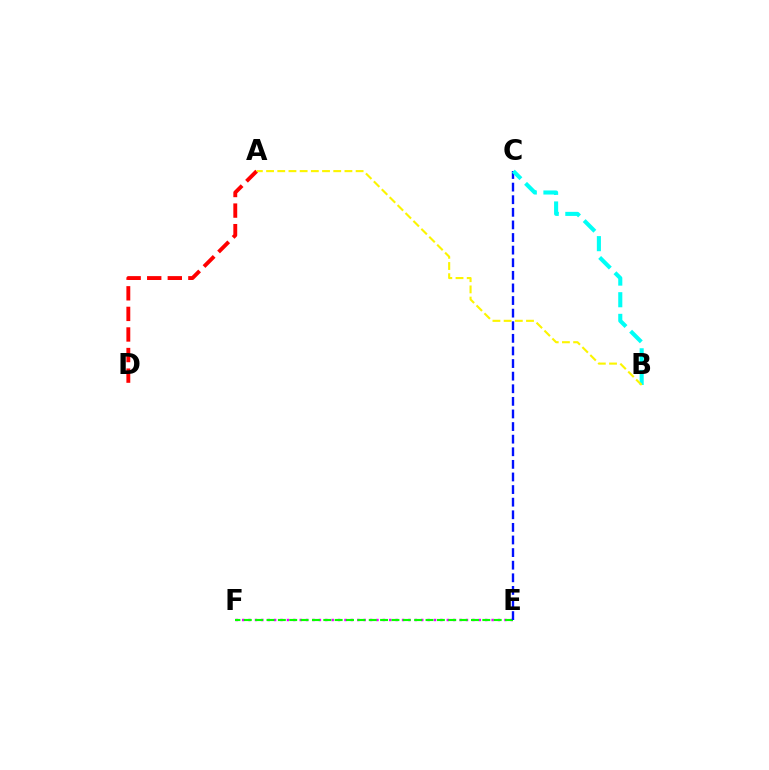{('E', 'F'): [{'color': '#ee00ff', 'line_style': 'dotted', 'thickness': 1.74}, {'color': '#08ff00', 'line_style': 'dashed', 'thickness': 1.54}], ('A', 'D'): [{'color': '#ff0000', 'line_style': 'dashed', 'thickness': 2.8}], ('C', 'E'): [{'color': '#0010ff', 'line_style': 'dashed', 'thickness': 1.71}], ('B', 'C'): [{'color': '#00fff6', 'line_style': 'dashed', 'thickness': 2.94}], ('A', 'B'): [{'color': '#fcf500', 'line_style': 'dashed', 'thickness': 1.52}]}